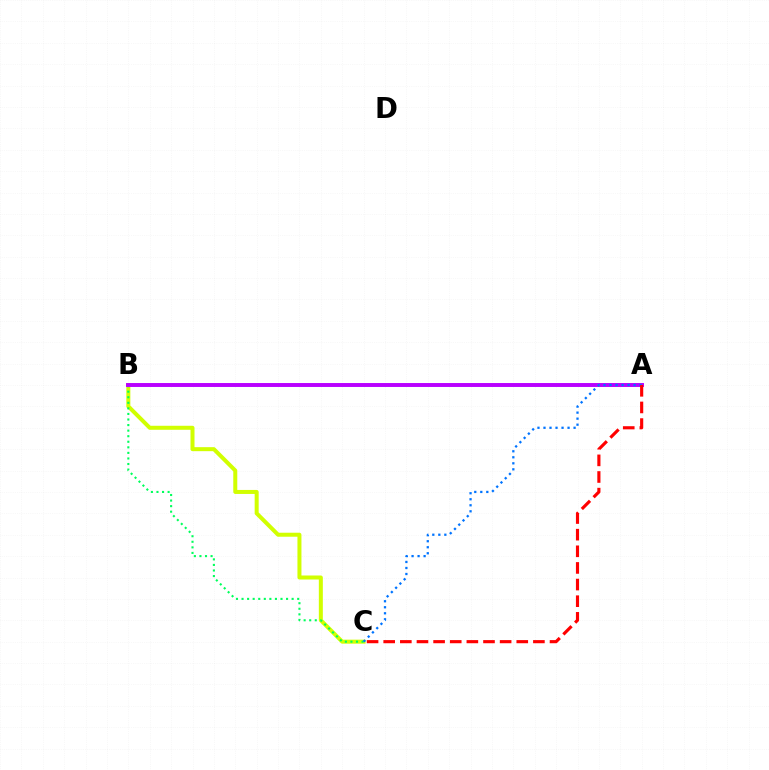{('B', 'C'): [{'color': '#d1ff00', 'line_style': 'solid', 'thickness': 2.89}, {'color': '#00ff5c', 'line_style': 'dotted', 'thickness': 1.51}], ('A', 'B'): [{'color': '#b900ff', 'line_style': 'solid', 'thickness': 2.83}], ('A', 'C'): [{'color': '#0074ff', 'line_style': 'dotted', 'thickness': 1.64}, {'color': '#ff0000', 'line_style': 'dashed', 'thickness': 2.26}]}